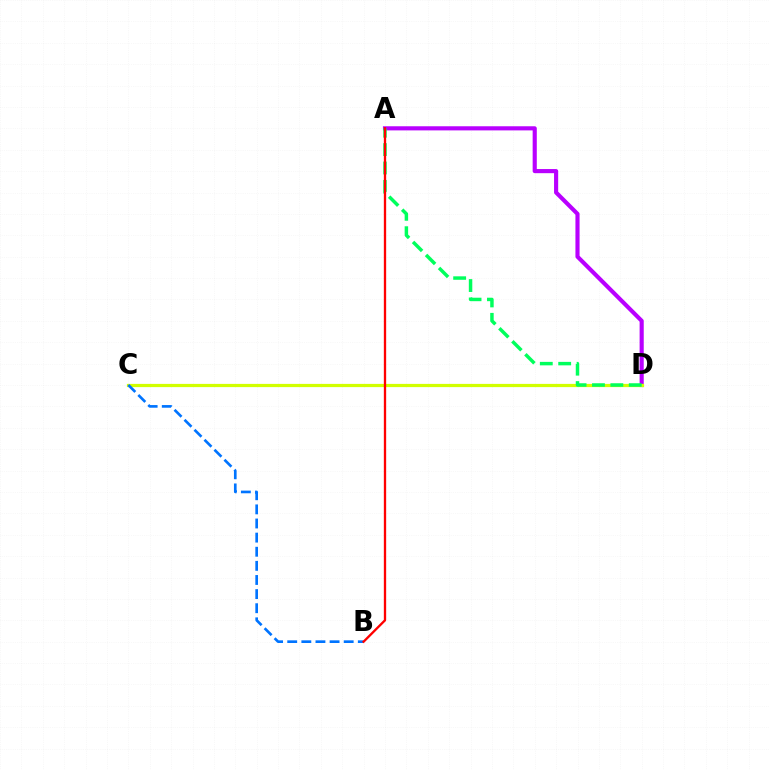{('A', 'D'): [{'color': '#b900ff', 'line_style': 'solid', 'thickness': 2.97}, {'color': '#00ff5c', 'line_style': 'dashed', 'thickness': 2.5}], ('C', 'D'): [{'color': '#d1ff00', 'line_style': 'solid', 'thickness': 2.32}], ('B', 'C'): [{'color': '#0074ff', 'line_style': 'dashed', 'thickness': 1.92}], ('A', 'B'): [{'color': '#ff0000', 'line_style': 'solid', 'thickness': 1.67}]}